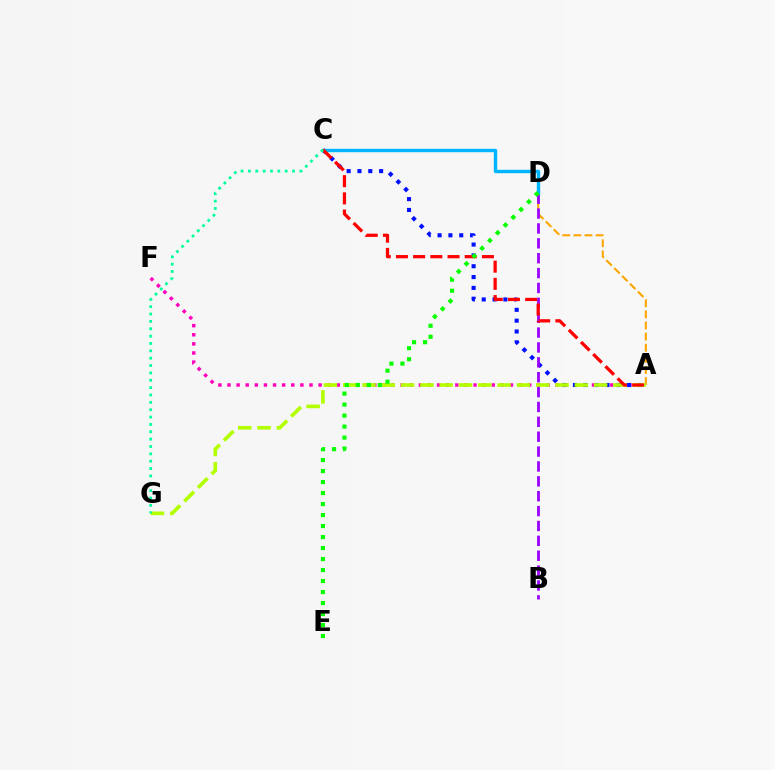{('A', 'F'): [{'color': '#ff00bd', 'line_style': 'dotted', 'thickness': 2.48}], ('A', 'C'): [{'color': '#0010ff', 'line_style': 'dotted', 'thickness': 2.94}, {'color': '#ff0000', 'line_style': 'dashed', 'thickness': 2.34}], ('A', 'D'): [{'color': '#ffa500', 'line_style': 'dashed', 'thickness': 1.51}], ('B', 'D'): [{'color': '#9b00ff', 'line_style': 'dashed', 'thickness': 2.02}], ('C', 'D'): [{'color': '#00b5ff', 'line_style': 'solid', 'thickness': 2.45}], ('A', 'G'): [{'color': '#b3ff00', 'line_style': 'dashed', 'thickness': 2.62}], ('D', 'E'): [{'color': '#08ff00', 'line_style': 'dotted', 'thickness': 2.99}], ('C', 'G'): [{'color': '#00ff9d', 'line_style': 'dotted', 'thickness': 2.0}]}